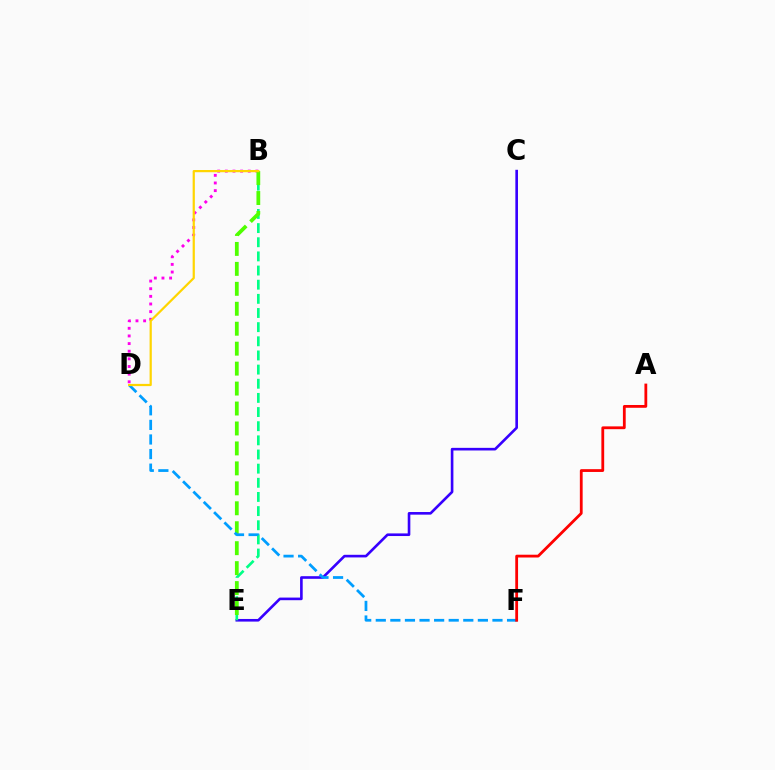{('C', 'E'): [{'color': '#3700ff', 'line_style': 'solid', 'thickness': 1.89}], ('B', 'D'): [{'color': '#ff00ed', 'line_style': 'dotted', 'thickness': 2.08}, {'color': '#ffd500', 'line_style': 'solid', 'thickness': 1.6}], ('B', 'E'): [{'color': '#00ff86', 'line_style': 'dashed', 'thickness': 1.92}, {'color': '#4fff00', 'line_style': 'dashed', 'thickness': 2.71}], ('D', 'F'): [{'color': '#009eff', 'line_style': 'dashed', 'thickness': 1.98}], ('A', 'F'): [{'color': '#ff0000', 'line_style': 'solid', 'thickness': 2.01}]}